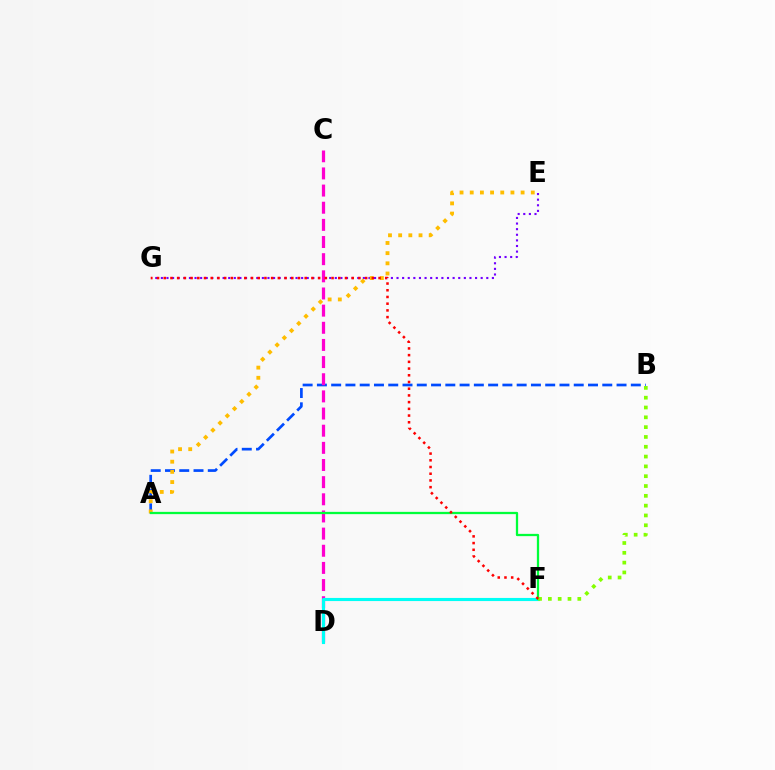{('E', 'G'): [{'color': '#7200ff', 'line_style': 'dotted', 'thickness': 1.52}], ('A', 'B'): [{'color': '#004bff', 'line_style': 'dashed', 'thickness': 1.94}], ('C', 'D'): [{'color': '#ff00cf', 'line_style': 'dashed', 'thickness': 2.33}], ('D', 'F'): [{'color': '#00fff6', 'line_style': 'solid', 'thickness': 2.24}], ('A', 'E'): [{'color': '#ffbd00', 'line_style': 'dotted', 'thickness': 2.77}], ('A', 'F'): [{'color': '#00ff39', 'line_style': 'solid', 'thickness': 1.64}], ('B', 'F'): [{'color': '#84ff00', 'line_style': 'dotted', 'thickness': 2.67}], ('F', 'G'): [{'color': '#ff0000', 'line_style': 'dotted', 'thickness': 1.82}]}